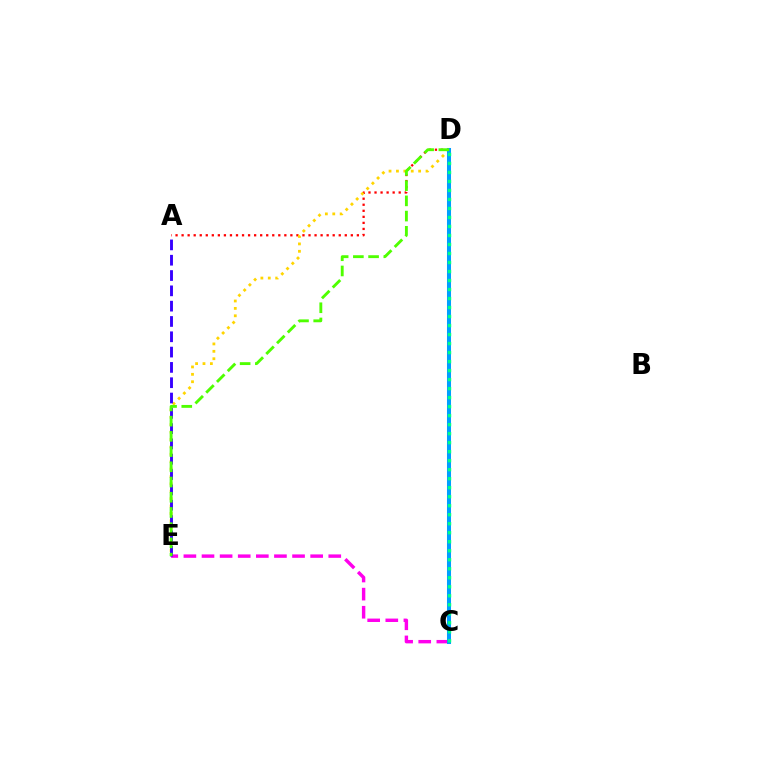{('A', 'D'): [{'color': '#ff0000', 'line_style': 'dotted', 'thickness': 1.64}], ('C', 'E'): [{'color': '#ff00ed', 'line_style': 'dashed', 'thickness': 2.46}], ('D', 'E'): [{'color': '#ffd500', 'line_style': 'dotted', 'thickness': 2.01}, {'color': '#4fff00', 'line_style': 'dashed', 'thickness': 2.07}], ('C', 'D'): [{'color': '#009eff', 'line_style': 'solid', 'thickness': 2.9}, {'color': '#00ff86', 'line_style': 'dotted', 'thickness': 2.45}], ('A', 'E'): [{'color': '#3700ff', 'line_style': 'dashed', 'thickness': 2.08}]}